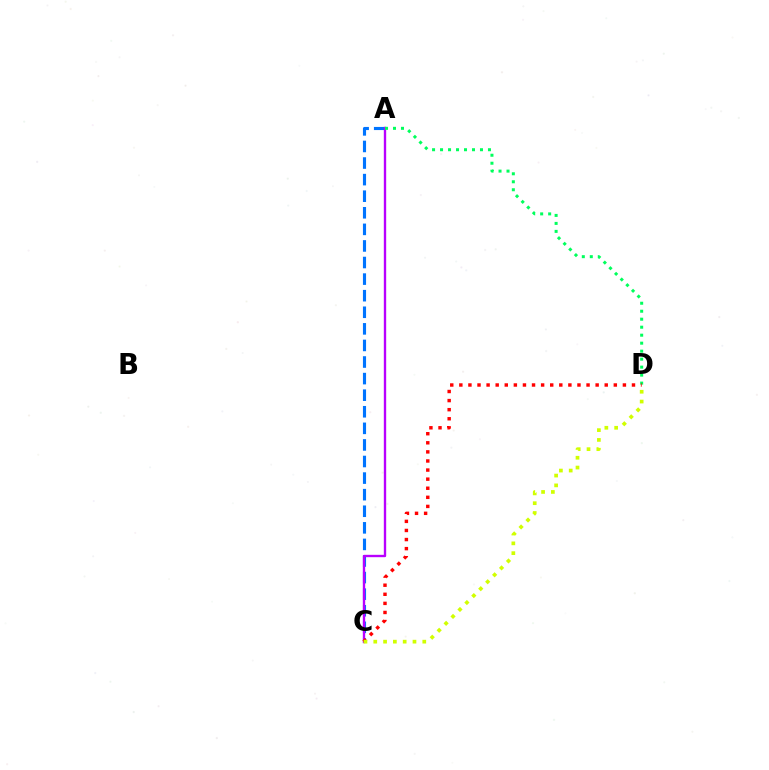{('A', 'C'): [{'color': '#0074ff', 'line_style': 'dashed', 'thickness': 2.25}, {'color': '#b900ff', 'line_style': 'solid', 'thickness': 1.7}], ('A', 'D'): [{'color': '#00ff5c', 'line_style': 'dotted', 'thickness': 2.17}], ('C', 'D'): [{'color': '#ff0000', 'line_style': 'dotted', 'thickness': 2.47}, {'color': '#d1ff00', 'line_style': 'dotted', 'thickness': 2.66}]}